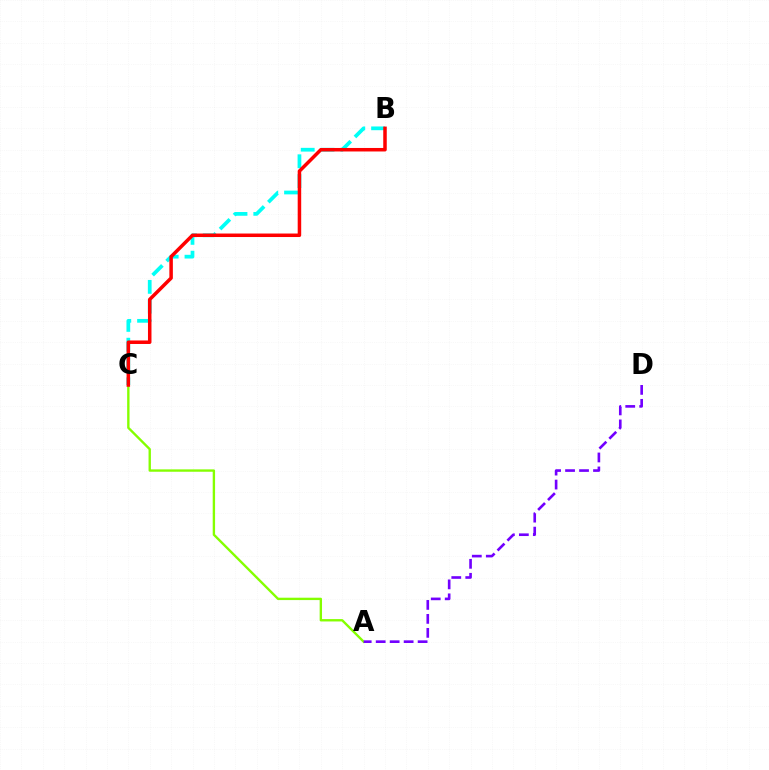{('B', 'C'): [{'color': '#00fff6', 'line_style': 'dashed', 'thickness': 2.69}, {'color': '#ff0000', 'line_style': 'solid', 'thickness': 2.53}], ('A', 'C'): [{'color': '#84ff00', 'line_style': 'solid', 'thickness': 1.71}], ('A', 'D'): [{'color': '#7200ff', 'line_style': 'dashed', 'thickness': 1.9}]}